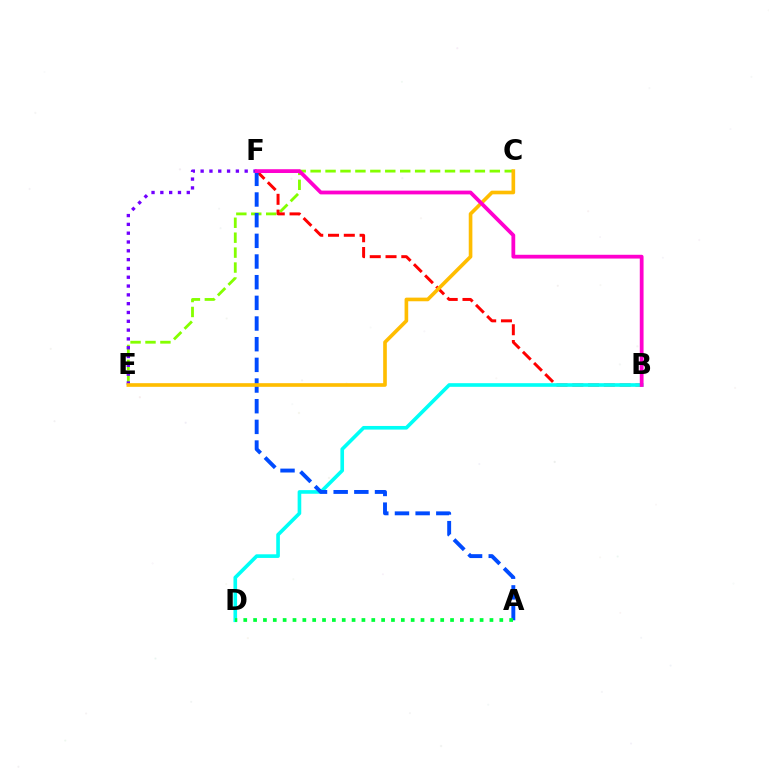{('C', 'E'): [{'color': '#84ff00', 'line_style': 'dashed', 'thickness': 2.03}, {'color': '#ffbd00', 'line_style': 'solid', 'thickness': 2.62}], ('B', 'F'): [{'color': '#ff0000', 'line_style': 'dashed', 'thickness': 2.14}, {'color': '#ff00cf', 'line_style': 'solid', 'thickness': 2.72}], ('B', 'D'): [{'color': '#00fff6', 'line_style': 'solid', 'thickness': 2.62}], ('E', 'F'): [{'color': '#7200ff', 'line_style': 'dotted', 'thickness': 2.39}], ('A', 'F'): [{'color': '#004bff', 'line_style': 'dashed', 'thickness': 2.81}], ('A', 'D'): [{'color': '#00ff39', 'line_style': 'dotted', 'thickness': 2.68}]}